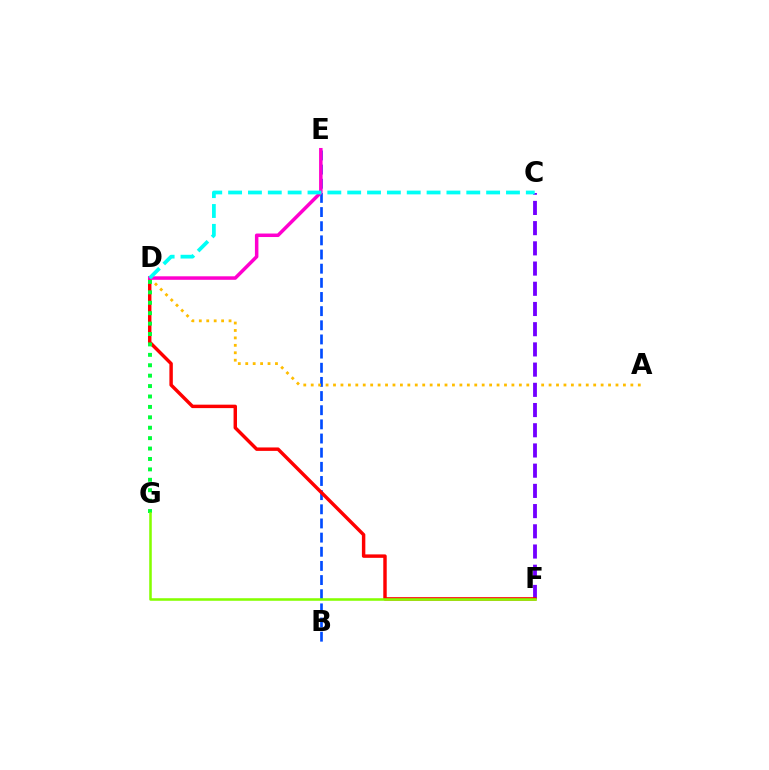{('B', 'E'): [{'color': '#004bff', 'line_style': 'dashed', 'thickness': 1.92}], ('A', 'D'): [{'color': '#ffbd00', 'line_style': 'dotted', 'thickness': 2.02}], ('C', 'F'): [{'color': '#7200ff', 'line_style': 'dashed', 'thickness': 2.75}], ('D', 'F'): [{'color': '#ff0000', 'line_style': 'solid', 'thickness': 2.48}], ('D', 'G'): [{'color': '#00ff39', 'line_style': 'dotted', 'thickness': 2.83}], ('D', 'E'): [{'color': '#ff00cf', 'line_style': 'solid', 'thickness': 2.52}], ('C', 'D'): [{'color': '#00fff6', 'line_style': 'dashed', 'thickness': 2.7}], ('F', 'G'): [{'color': '#84ff00', 'line_style': 'solid', 'thickness': 1.84}]}